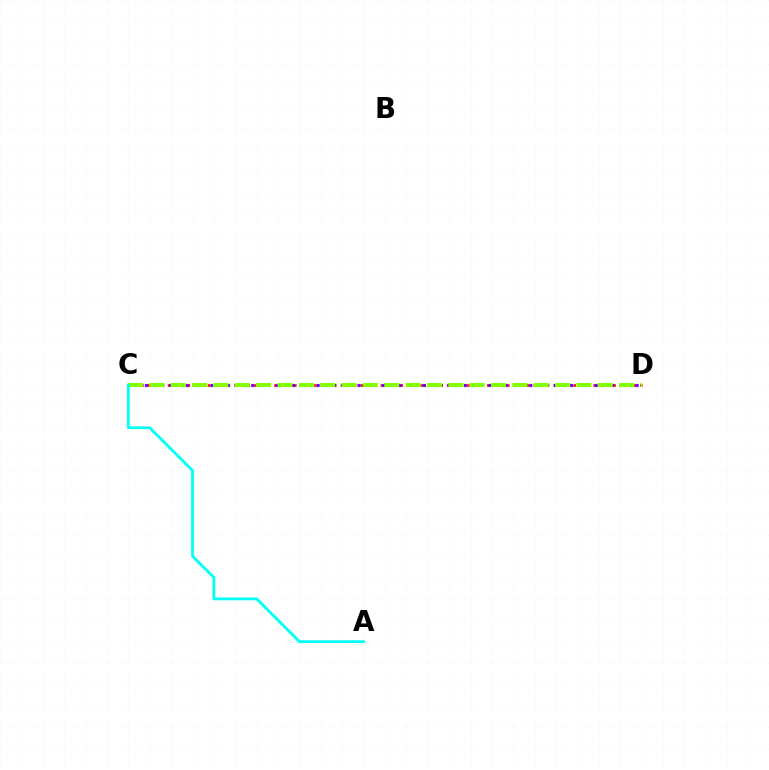{('C', 'D'): [{'color': '#ff0000', 'line_style': 'dotted', 'thickness': 1.81}, {'color': '#7200ff', 'line_style': 'dotted', 'thickness': 2.22}, {'color': '#84ff00', 'line_style': 'dashed', 'thickness': 2.9}], ('A', 'C'): [{'color': '#00fff6', 'line_style': 'solid', 'thickness': 2.01}]}